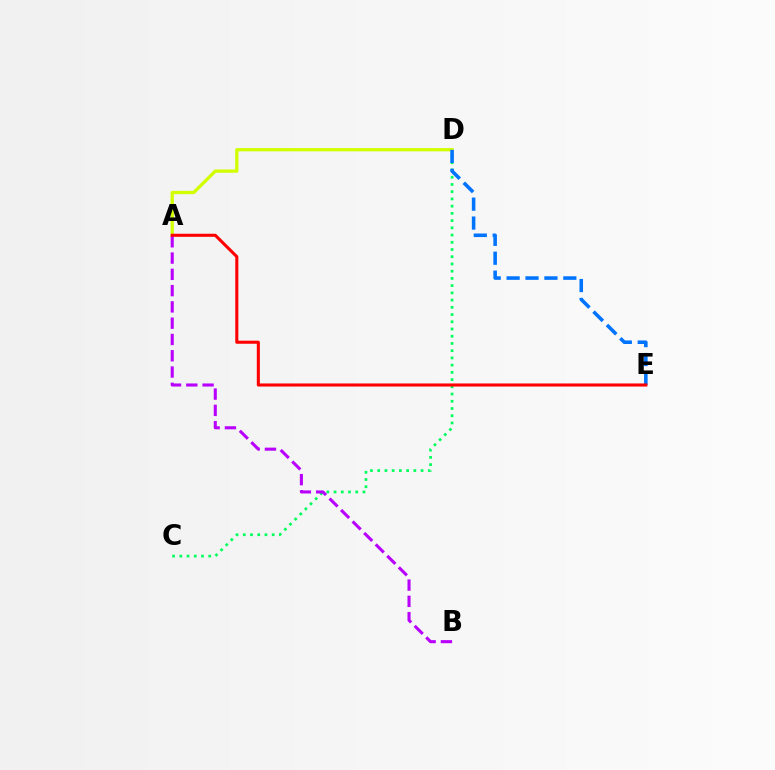{('C', 'D'): [{'color': '#00ff5c', 'line_style': 'dotted', 'thickness': 1.96}], ('A', 'D'): [{'color': '#d1ff00', 'line_style': 'solid', 'thickness': 2.36}], ('A', 'B'): [{'color': '#b900ff', 'line_style': 'dashed', 'thickness': 2.21}], ('D', 'E'): [{'color': '#0074ff', 'line_style': 'dashed', 'thickness': 2.57}], ('A', 'E'): [{'color': '#ff0000', 'line_style': 'solid', 'thickness': 2.21}]}